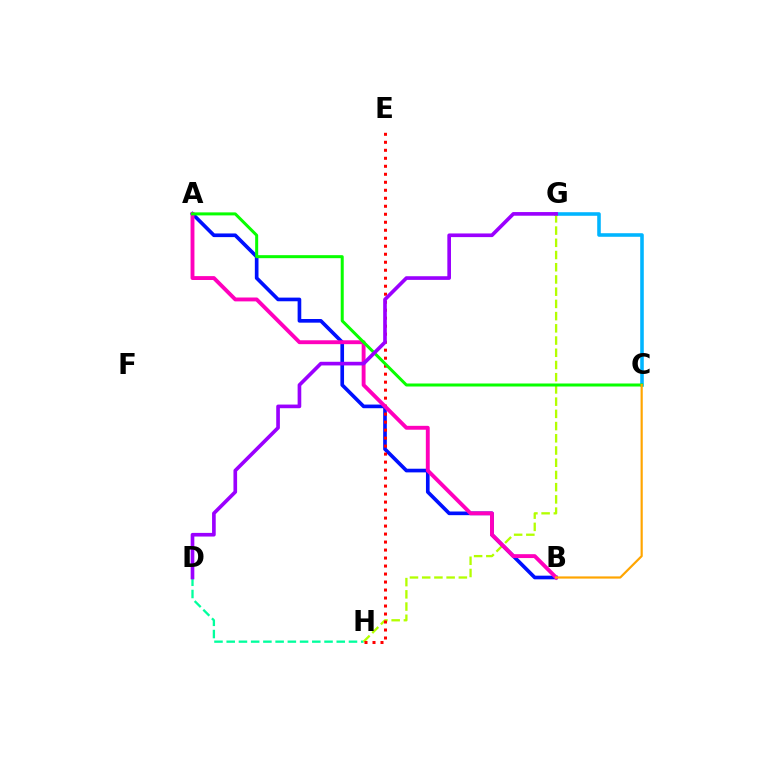{('C', 'G'): [{'color': '#00b5ff', 'line_style': 'solid', 'thickness': 2.57}], ('D', 'H'): [{'color': '#00ff9d', 'line_style': 'dashed', 'thickness': 1.66}], ('G', 'H'): [{'color': '#b3ff00', 'line_style': 'dashed', 'thickness': 1.66}], ('A', 'B'): [{'color': '#0010ff', 'line_style': 'solid', 'thickness': 2.64}, {'color': '#ff00bd', 'line_style': 'solid', 'thickness': 2.79}], ('E', 'H'): [{'color': '#ff0000', 'line_style': 'dotted', 'thickness': 2.17}], ('A', 'C'): [{'color': '#08ff00', 'line_style': 'solid', 'thickness': 2.17}], ('D', 'G'): [{'color': '#9b00ff', 'line_style': 'solid', 'thickness': 2.63}], ('B', 'C'): [{'color': '#ffa500', 'line_style': 'solid', 'thickness': 1.58}]}